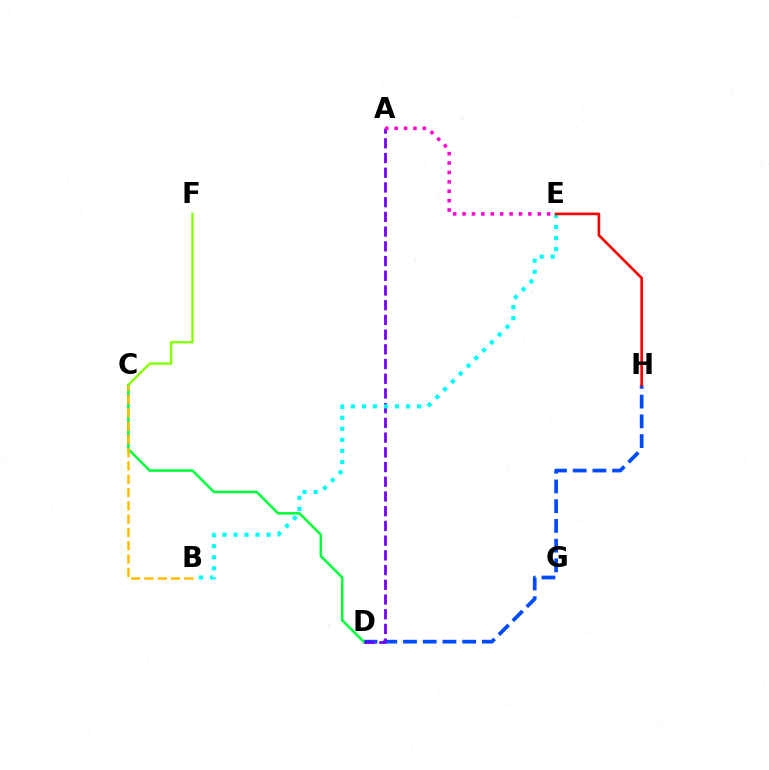{('D', 'H'): [{'color': '#004bff', 'line_style': 'dashed', 'thickness': 2.68}], ('C', 'D'): [{'color': '#00ff39', 'line_style': 'solid', 'thickness': 1.82}], ('A', 'D'): [{'color': '#7200ff', 'line_style': 'dashed', 'thickness': 2.0}], ('B', 'E'): [{'color': '#00fff6', 'line_style': 'dotted', 'thickness': 3.0}], ('E', 'H'): [{'color': '#ff0000', 'line_style': 'solid', 'thickness': 1.91}], ('B', 'C'): [{'color': '#ffbd00', 'line_style': 'dashed', 'thickness': 1.81}], ('C', 'F'): [{'color': '#84ff00', 'line_style': 'solid', 'thickness': 1.7}], ('A', 'E'): [{'color': '#ff00cf', 'line_style': 'dotted', 'thickness': 2.55}]}